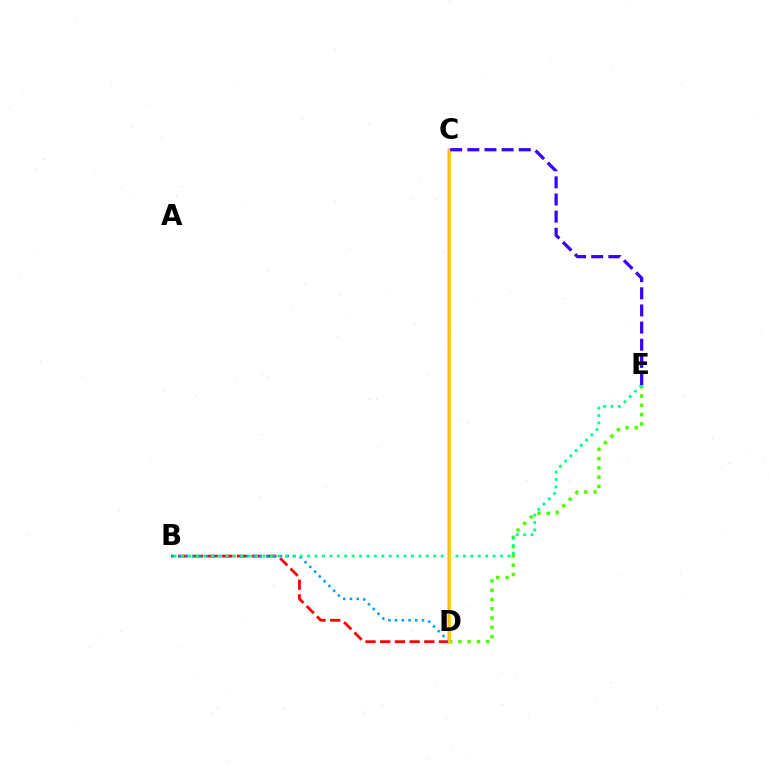{('B', 'D'): [{'color': '#ff0000', 'line_style': 'dashed', 'thickness': 2.0}, {'color': '#009eff', 'line_style': 'dotted', 'thickness': 1.83}], ('D', 'E'): [{'color': '#4fff00', 'line_style': 'dotted', 'thickness': 2.52}], ('B', 'E'): [{'color': '#00ff86', 'line_style': 'dotted', 'thickness': 2.02}], ('C', 'D'): [{'color': '#ff00ed', 'line_style': 'solid', 'thickness': 1.77}, {'color': '#ffd500', 'line_style': 'solid', 'thickness': 1.96}], ('C', 'E'): [{'color': '#3700ff', 'line_style': 'dashed', 'thickness': 2.33}]}